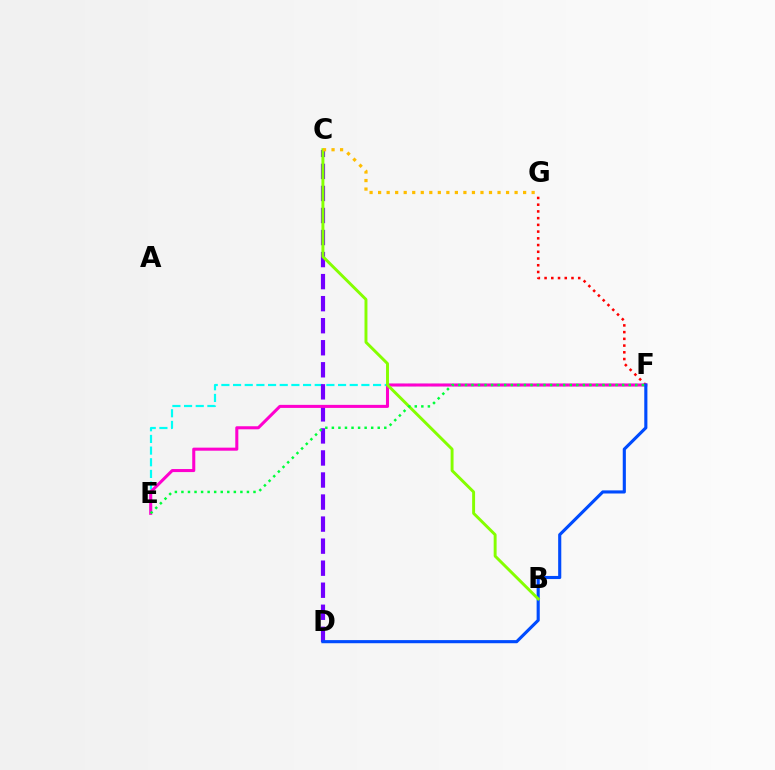{('E', 'F'): [{'color': '#00fff6', 'line_style': 'dashed', 'thickness': 1.58}, {'color': '#ff00cf', 'line_style': 'solid', 'thickness': 2.19}, {'color': '#00ff39', 'line_style': 'dotted', 'thickness': 1.78}], ('C', 'D'): [{'color': '#7200ff', 'line_style': 'dashed', 'thickness': 2.99}], ('F', 'G'): [{'color': '#ff0000', 'line_style': 'dotted', 'thickness': 1.83}], ('D', 'F'): [{'color': '#004bff', 'line_style': 'solid', 'thickness': 2.25}], ('B', 'C'): [{'color': '#84ff00', 'line_style': 'solid', 'thickness': 2.11}], ('C', 'G'): [{'color': '#ffbd00', 'line_style': 'dotted', 'thickness': 2.32}]}